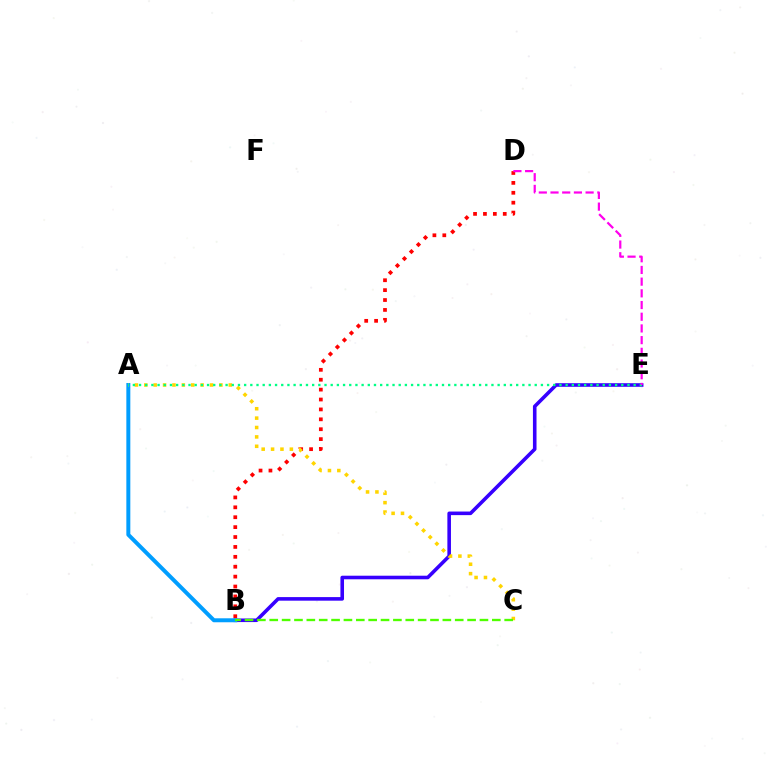{('B', 'D'): [{'color': '#ff0000', 'line_style': 'dotted', 'thickness': 2.69}], ('B', 'E'): [{'color': '#3700ff', 'line_style': 'solid', 'thickness': 2.58}], ('A', 'B'): [{'color': '#009eff', 'line_style': 'solid', 'thickness': 2.86}], ('A', 'C'): [{'color': '#ffd500', 'line_style': 'dotted', 'thickness': 2.55}], ('A', 'E'): [{'color': '#00ff86', 'line_style': 'dotted', 'thickness': 1.68}], ('D', 'E'): [{'color': '#ff00ed', 'line_style': 'dashed', 'thickness': 1.59}], ('B', 'C'): [{'color': '#4fff00', 'line_style': 'dashed', 'thickness': 1.68}]}